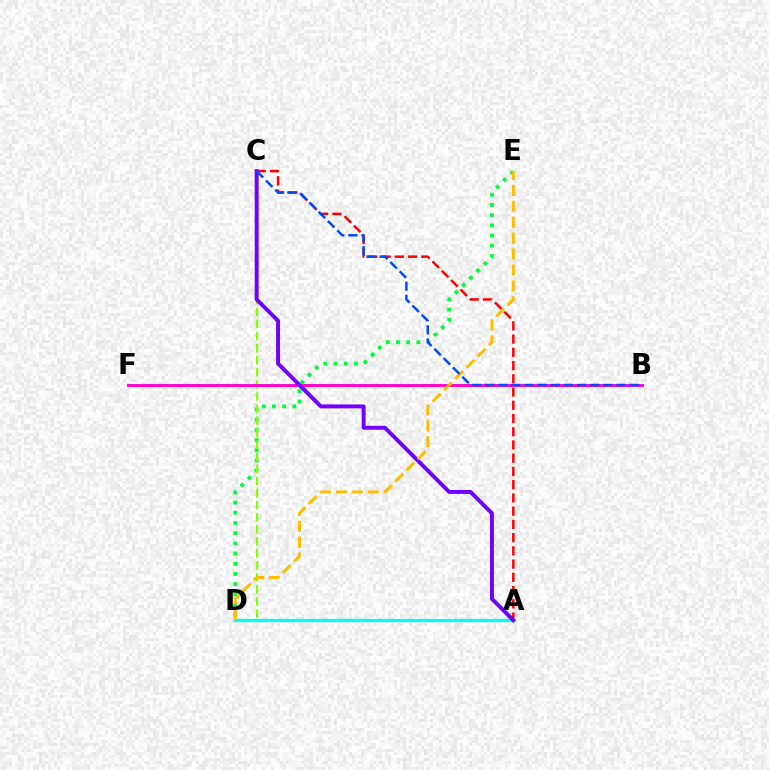{('D', 'E'): [{'color': '#00ff39', 'line_style': 'dotted', 'thickness': 2.77}, {'color': '#ffbd00', 'line_style': 'dashed', 'thickness': 2.17}], ('C', 'D'): [{'color': '#84ff00', 'line_style': 'dashed', 'thickness': 1.64}], ('A', 'C'): [{'color': '#ff0000', 'line_style': 'dashed', 'thickness': 1.8}, {'color': '#7200ff', 'line_style': 'solid', 'thickness': 2.83}], ('B', 'F'): [{'color': '#ff00cf', 'line_style': 'solid', 'thickness': 2.08}], ('A', 'D'): [{'color': '#00fff6', 'line_style': 'solid', 'thickness': 2.34}], ('B', 'C'): [{'color': '#004bff', 'line_style': 'dashed', 'thickness': 1.78}]}